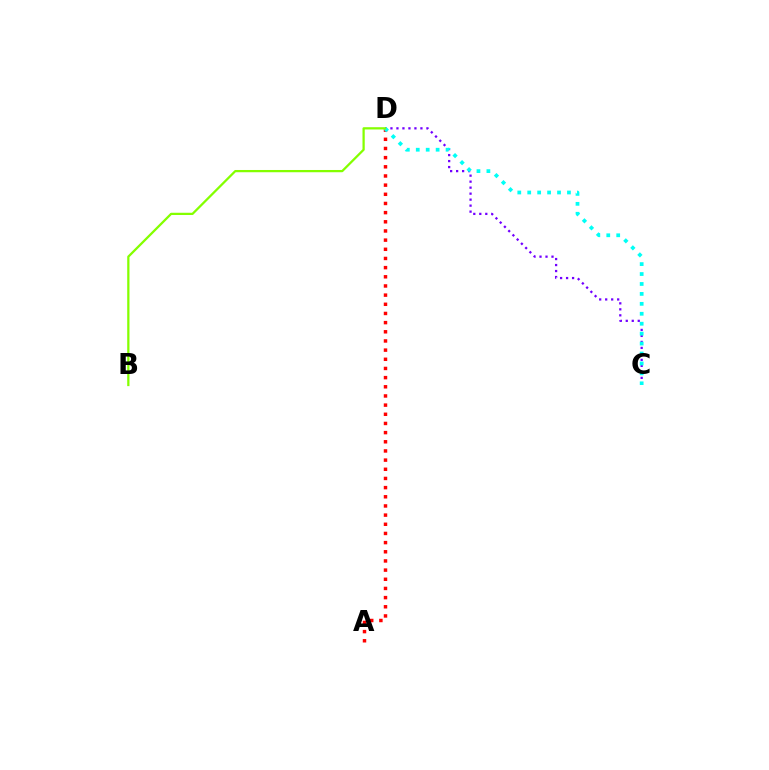{('C', 'D'): [{'color': '#7200ff', 'line_style': 'dotted', 'thickness': 1.63}, {'color': '#00fff6', 'line_style': 'dotted', 'thickness': 2.7}], ('A', 'D'): [{'color': '#ff0000', 'line_style': 'dotted', 'thickness': 2.49}], ('B', 'D'): [{'color': '#84ff00', 'line_style': 'solid', 'thickness': 1.62}]}